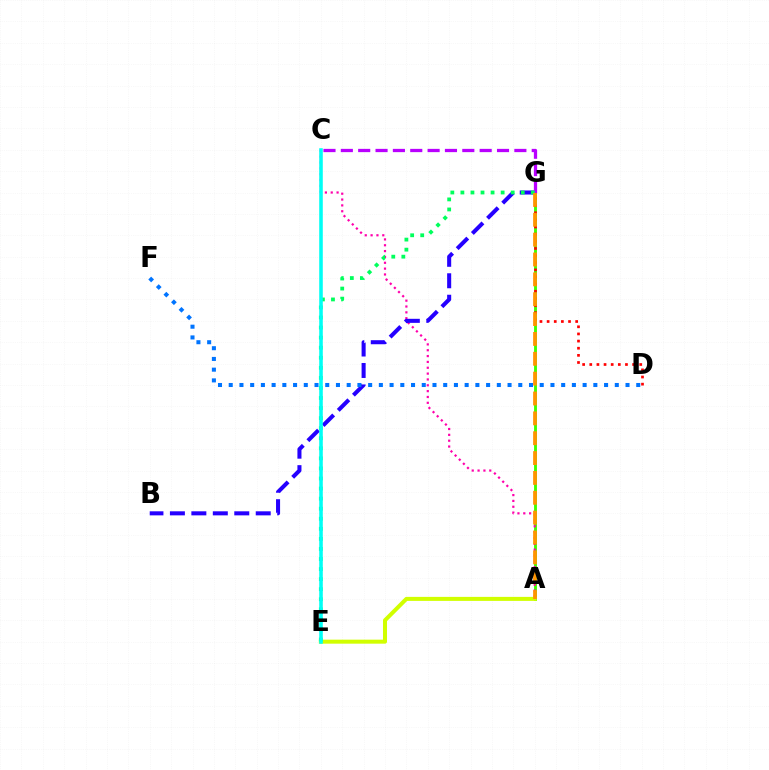{('A', 'G'): [{'color': '#3dff00', 'line_style': 'solid', 'thickness': 2.06}, {'color': '#ff9400', 'line_style': 'dashed', 'thickness': 2.7}], ('A', 'C'): [{'color': '#ff00ac', 'line_style': 'dotted', 'thickness': 1.59}], ('B', 'G'): [{'color': '#2500ff', 'line_style': 'dashed', 'thickness': 2.92}], ('D', 'G'): [{'color': '#ff0000', 'line_style': 'dotted', 'thickness': 1.94}], ('C', 'G'): [{'color': '#b900ff', 'line_style': 'dashed', 'thickness': 2.36}], ('A', 'E'): [{'color': '#d1ff00', 'line_style': 'solid', 'thickness': 2.89}], ('E', 'G'): [{'color': '#00ff5c', 'line_style': 'dotted', 'thickness': 2.73}], ('C', 'E'): [{'color': '#00fff6', 'line_style': 'solid', 'thickness': 2.57}], ('D', 'F'): [{'color': '#0074ff', 'line_style': 'dotted', 'thickness': 2.91}]}